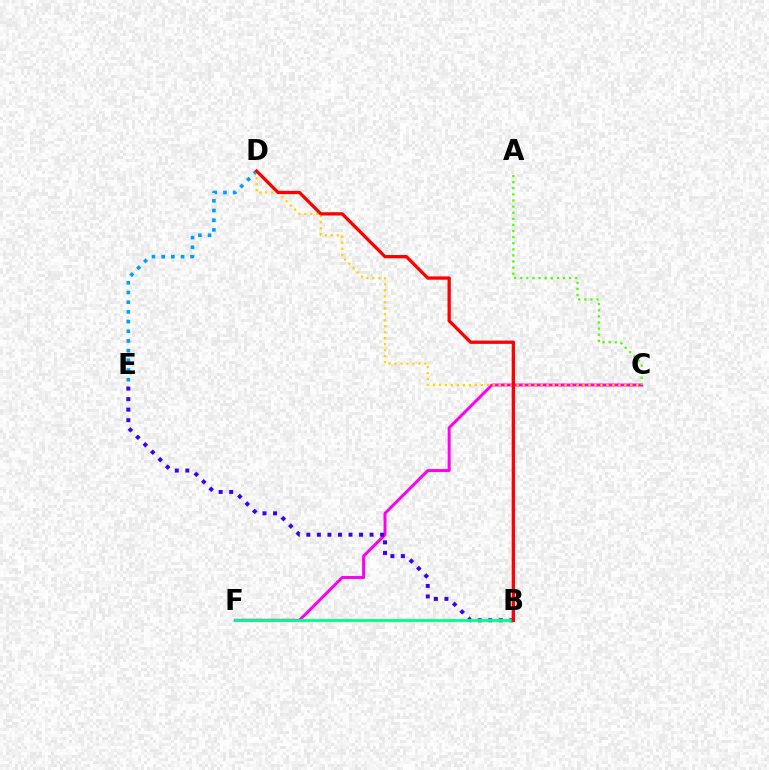{('C', 'F'): [{'color': '#ff00ed', 'line_style': 'solid', 'thickness': 2.14}], ('B', 'E'): [{'color': '#3700ff', 'line_style': 'dotted', 'thickness': 2.86}], ('A', 'C'): [{'color': '#4fff00', 'line_style': 'dotted', 'thickness': 1.66}], ('B', 'F'): [{'color': '#00ff86', 'line_style': 'solid', 'thickness': 2.03}], ('D', 'E'): [{'color': '#009eff', 'line_style': 'dotted', 'thickness': 2.63}], ('C', 'D'): [{'color': '#ffd500', 'line_style': 'dotted', 'thickness': 1.63}], ('B', 'D'): [{'color': '#ff0000', 'line_style': 'solid', 'thickness': 2.37}]}